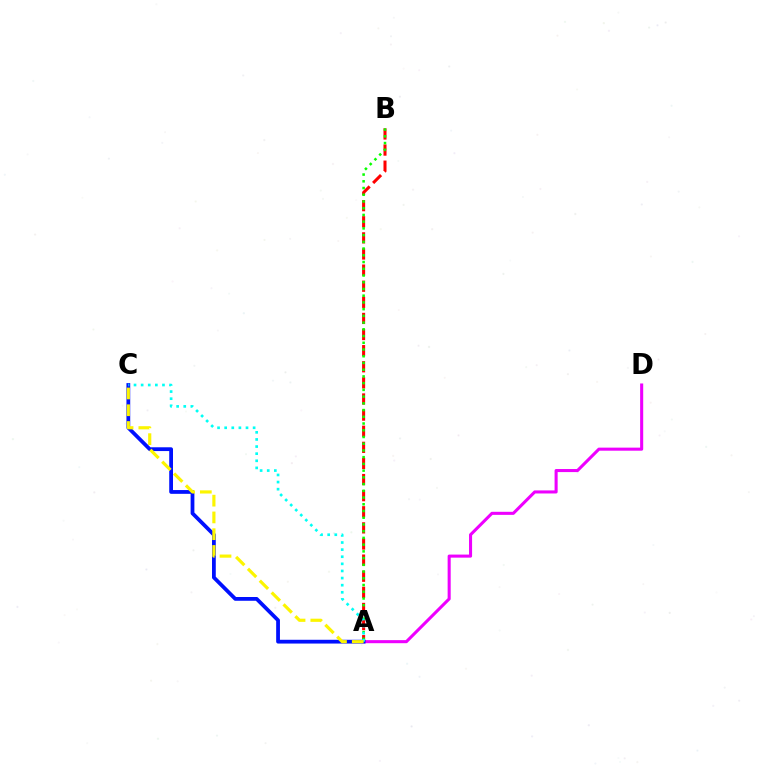{('A', 'D'): [{'color': '#ee00ff', 'line_style': 'solid', 'thickness': 2.21}], ('A', 'B'): [{'color': '#ff0000', 'line_style': 'dashed', 'thickness': 2.19}, {'color': '#08ff00', 'line_style': 'dotted', 'thickness': 1.83}], ('A', 'C'): [{'color': '#0010ff', 'line_style': 'solid', 'thickness': 2.72}, {'color': '#00fff6', 'line_style': 'dotted', 'thickness': 1.93}, {'color': '#fcf500', 'line_style': 'dashed', 'thickness': 2.28}]}